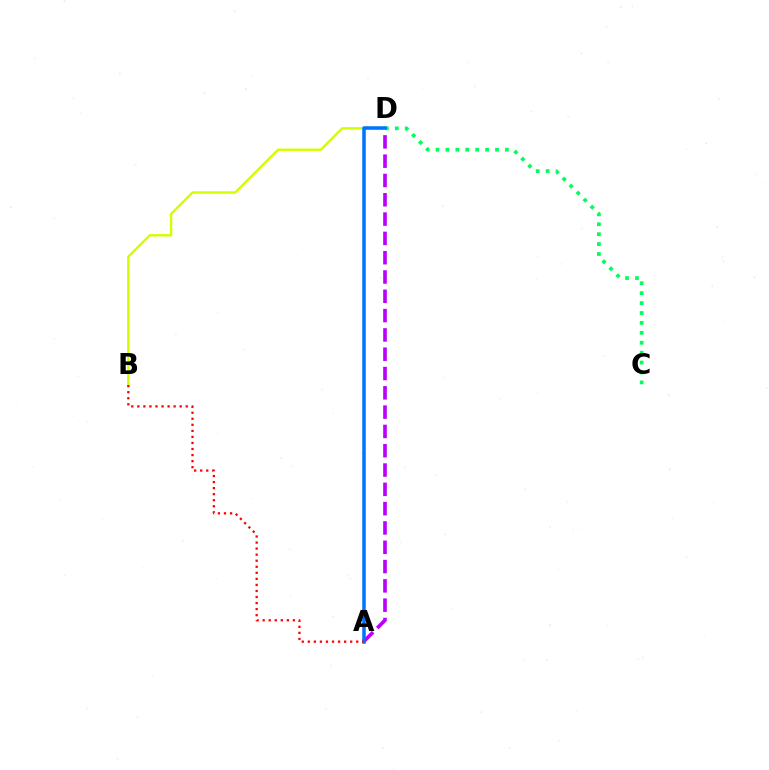{('A', 'D'): [{'color': '#b900ff', 'line_style': 'dashed', 'thickness': 2.62}, {'color': '#0074ff', 'line_style': 'solid', 'thickness': 2.54}], ('B', 'D'): [{'color': '#d1ff00', 'line_style': 'solid', 'thickness': 1.74}], ('C', 'D'): [{'color': '#00ff5c', 'line_style': 'dotted', 'thickness': 2.69}], ('A', 'B'): [{'color': '#ff0000', 'line_style': 'dotted', 'thickness': 1.64}]}